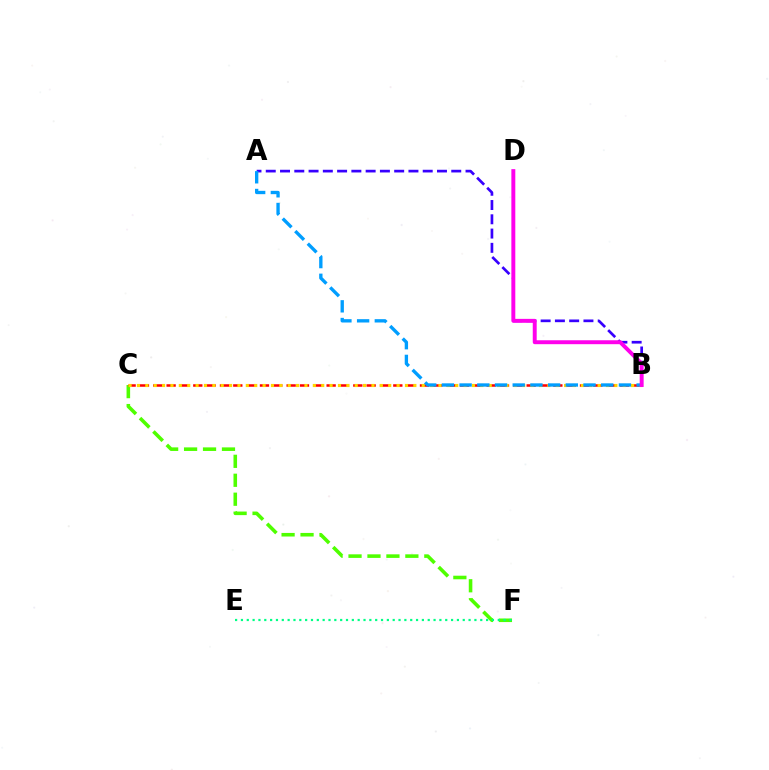{('C', 'F'): [{'color': '#4fff00', 'line_style': 'dashed', 'thickness': 2.57}], ('A', 'B'): [{'color': '#3700ff', 'line_style': 'dashed', 'thickness': 1.94}, {'color': '#009eff', 'line_style': 'dashed', 'thickness': 2.4}], ('B', 'C'): [{'color': '#ff0000', 'line_style': 'dashed', 'thickness': 1.81}, {'color': '#ffd500', 'line_style': 'dotted', 'thickness': 2.28}], ('E', 'F'): [{'color': '#00ff86', 'line_style': 'dotted', 'thickness': 1.59}], ('B', 'D'): [{'color': '#ff00ed', 'line_style': 'solid', 'thickness': 2.83}]}